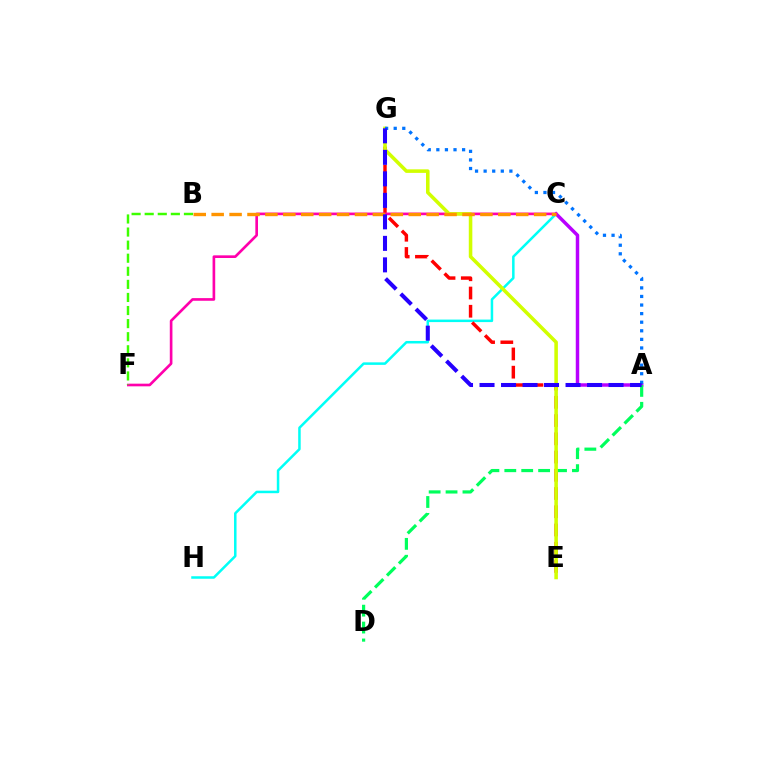{('C', 'H'): [{'color': '#00fff6', 'line_style': 'solid', 'thickness': 1.81}], ('E', 'G'): [{'color': '#ff0000', 'line_style': 'dashed', 'thickness': 2.48}, {'color': '#d1ff00', 'line_style': 'solid', 'thickness': 2.56}], ('A', 'C'): [{'color': '#b900ff', 'line_style': 'solid', 'thickness': 2.49}], ('C', 'F'): [{'color': '#ff00ac', 'line_style': 'solid', 'thickness': 1.91}], ('A', 'D'): [{'color': '#00ff5c', 'line_style': 'dashed', 'thickness': 2.3}], ('B', 'F'): [{'color': '#3dff00', 'line_style': 'dashed', 'thickness': 1.78}], ('A', 'G'): [{'color': '#0074ff', 'line_style': 'dotted', 'thickness': 2.33}, {'color': '#2500ff', 'line_style': 'dashed', 'thickness': 2.92}], ('B', 'C'): [{'color': '#ff9400', 'line_style': 'dashed', 'thickness': 2.43}]}